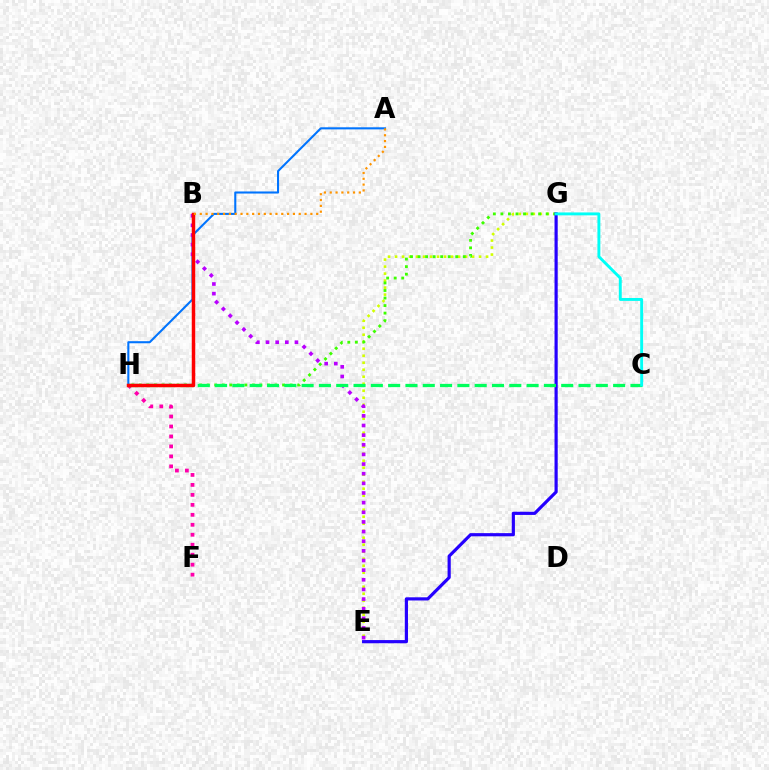{('E', 'G'): [{'color': '#d1ff00', 'line_style': 'dotted', 'thickness': 1.9}, {'color': '#2500ff', 'line_style': 'solid', 'thickness': 2.29}], ('G', 'H'): [{'color': '#3dff00', 'line_style': 'dotted', 'thickness': 2.05}], ('F', 'H'): [{'color': '#ff00ac', 'line_style': 'dotted', 'thickness': 2.71}], ('A', 'H'): [{'color': '#0074ff', 'line_style': 'solid', 'thickness': 1.5}], ('B', 'E'): [{'color': '#b900ff', 'line_style': 'dotted', 'thickness': 2.62}], ('C', 'H'): [{'color': '#00ff5c', 'line_style': 'dashed', 'thickness': 2.35}], ('C', 'G'): [{'color': '#00fff6', 'line_style': 'solid', 'thickness': 2.1}], ('B', 'H'): [{'color': '#ff0000', 'line_style': 'solid', 'thickness': 2.51}], ('A', 'B'): [{'color': '#ff9400', 'line_style': 'dotted', 'thickness': 1.58}]}